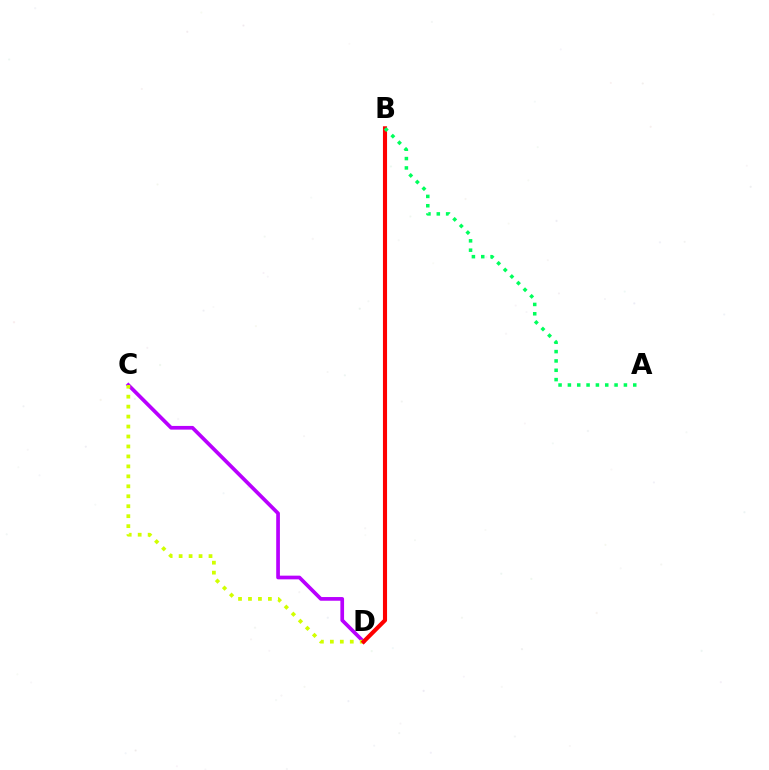{('C', 'D'): [{'color': '#b900ff', 'line_style': 'solid', 'thickness': 2.66}, {'color': '#d1ff00', 'line_style': 'dotted', 'thickness': 2.71}], ('B', 'D'): [{'color': '#0074ff', 'line_style': 'solid', 'thickness': 1.78}, {'color': '#ff0000', 'line_style': 'solid', 'thickness': 2.96}], ('A', 'B'): [{'color': '#00ff5c', 'line_style': 'dotted', 'thickness': 2.54}]}